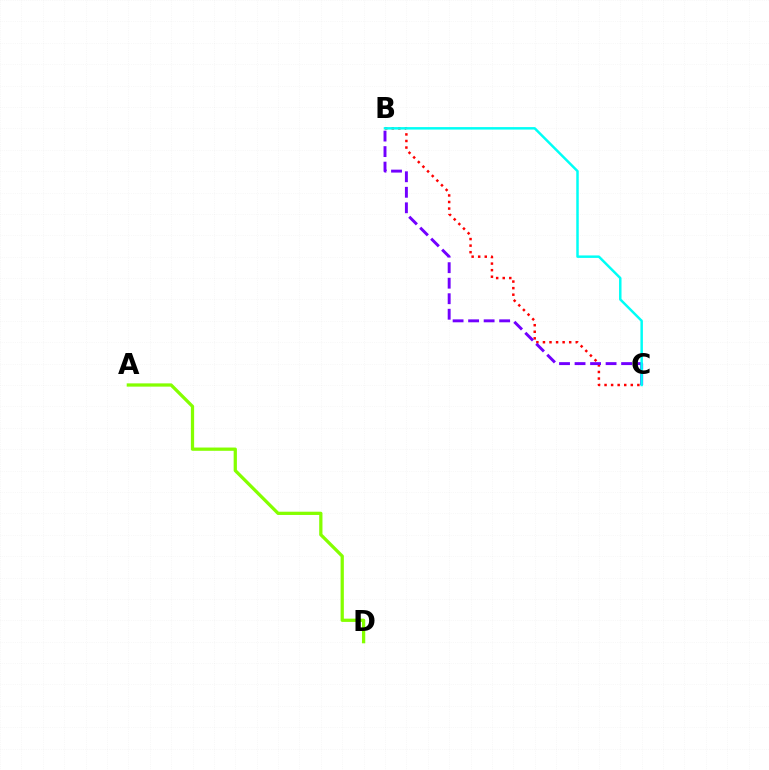{('B', 'C'): [{'color': '#ff0000', 'line_style': 'dotted', 'thickness': 1.78}, {'color': '#7200ff', 'line_style': 'dashed', 'thickness': 2.11}, {'color': '#00fff6', 'line_style': 'solid', 'thickness': 1.78}], ('A', 'D'): [{'color': '#84ff00', 'line_style': 'solid', 'thickness': 2.35}]}